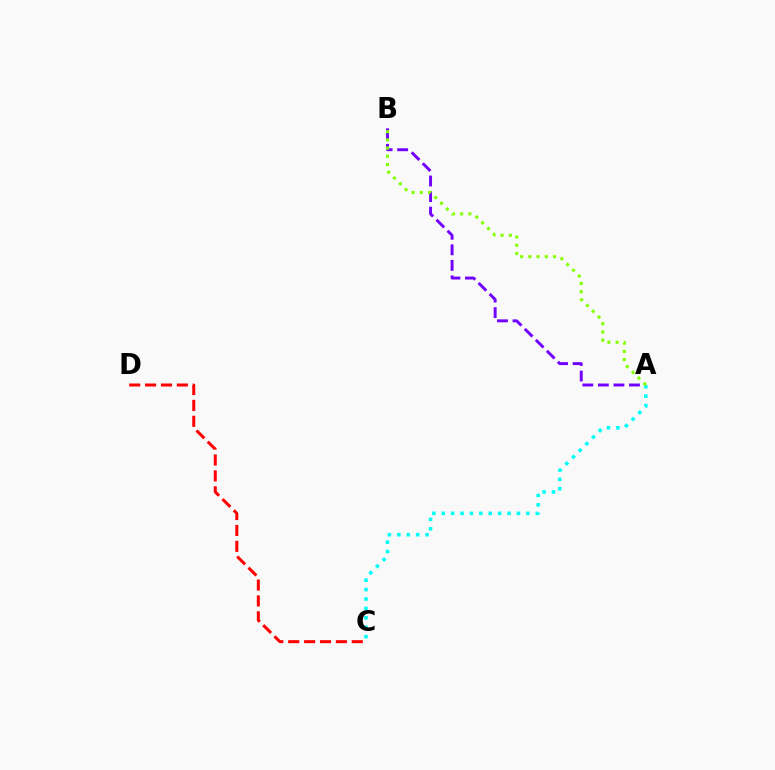{('C', 'D'): [{'color': '#ff0000', 'line_style': 'dashed', 'thickness': 2.16}], ('A', 'B'): [{'color': '#7200ff', 'line_style': 'dashed', 'thickness': 2.11}, {'color': '#84ff00', 'line_style': 'dotted', 'thickness': 2.23}], ('A', 'C'): [{'color': '#00fff6', 'line_style': 'dotted', 'thickness': 2.55}]}